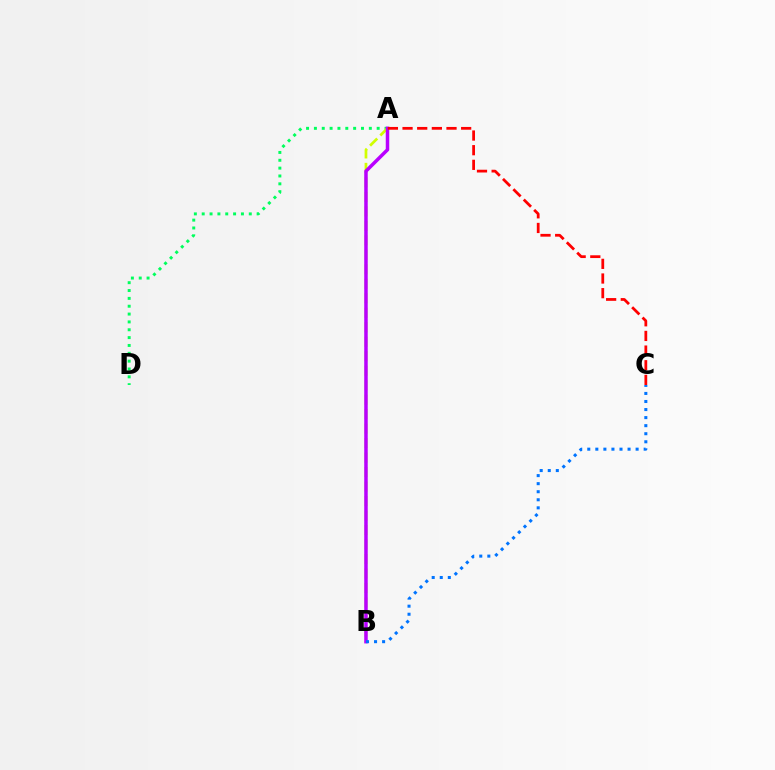{('A', 'D'): [{'color': '#00ff5c', 'line_style': 'dotted', 'thickness': 2.13}], ('A', 'B'): [{'color': '#d1ff00', 'line_style': 'dashed', 'thickness': 1.97}, {'color': '#b900ff', 'line_style': 'solid', 'thickness': 2.51}], ('B', 'C'): [{'color': '#0074ff', 'line_style': 'dotted', 'thickness': 2.19}], ('A', 'C'): [{'color': '#ff0000', 'line_style': 'dashed', 'thickness': 1.99}]}